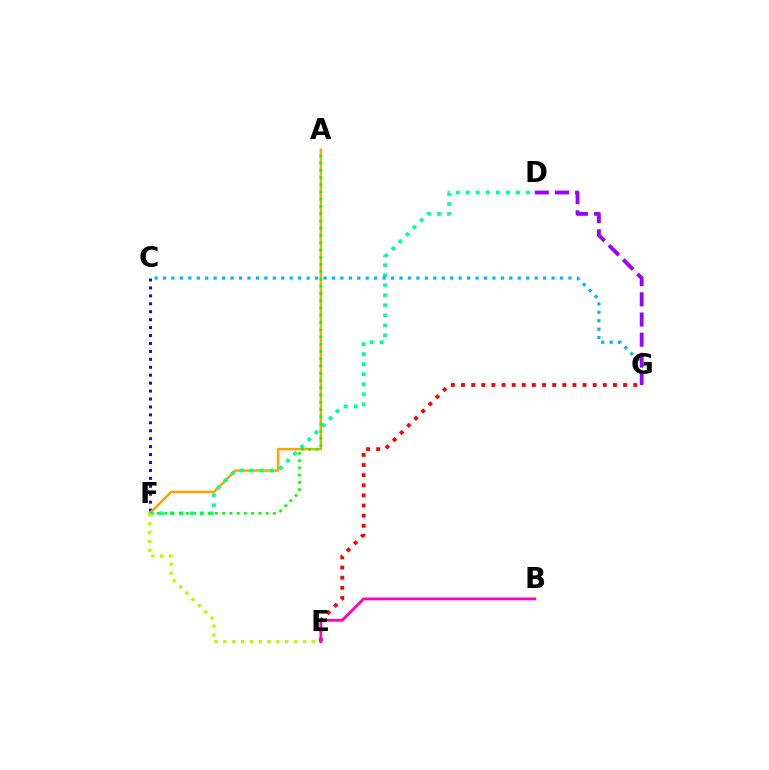{('C', 'F'): [{'color': '#0010ff', 'line_style': 'dotted', 'thickness': 2.16}], ('E', 'G'): [{'color': '#ff0000', 'line_style': 'dotted', 'thickness': 2.75}], ('A', 'F'): [{'color': '#ffa500', 'line_style': 'solid', 'thickness': 1.83}, {'color': '#08ff00', 'line_style': 'dotted', 'thickness': 1.97}], ('D', 'F'): [{'color': '#00ff9d', 'line_style': 'dotted', 'thickness': 2.73}], ('E', 'F'): [{'color': '#b3ff00', 'line_style': 'dotted', 'thickness': 2.4}], ('C', 'G'): [{'color': '#00b5ff', 'line_style': 'dotted', 'thickness': 2.29}], ('D', 'G'): [{'color': '#9b00ff', 'line_style': 'dashed', 'thickness': 2.74}], ('B', 'E'): [{'color': '#ff00bd', 'line_style': 'solid', 'thickness': 2.01}]}